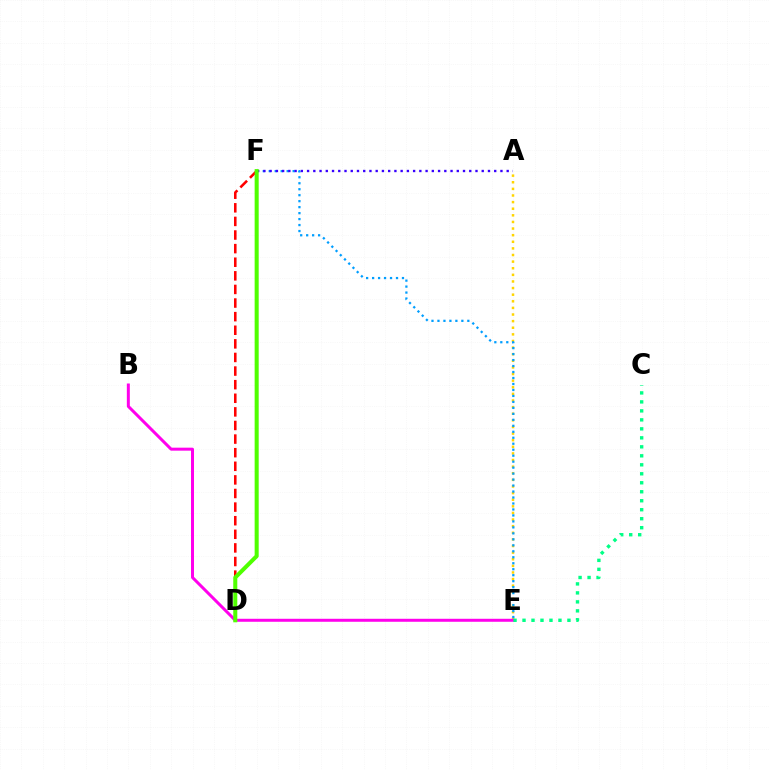{('A', 'E'): [{'color': '#ffd500', 'line_style': 'dotted', 'thickness': 1.8}], ('B', 'E'): [{'color': '#ff00ed', 'line_style': 'solid', 'thickness': 2.16}], ('E', 'F'): [{'color': '#009eff', 'line_style': 'dotted', 'thickness': 1.62}], ('A', 'F'): [{'color': '#3700ff', 'line_style': 'dotted', 'thickness': 1.69}], ('D', 'F'): [{'color': '#ff0000', 'line_style': 'dashed', 'thickness': 1.85}, {'color': '#4fff00', 'line_style': 'solid', 'thickness': 2.91}], ('C', 'E'): [{'color': '#00ff86', 'line_style': 'dotted', 'thickness': 2.44}]}